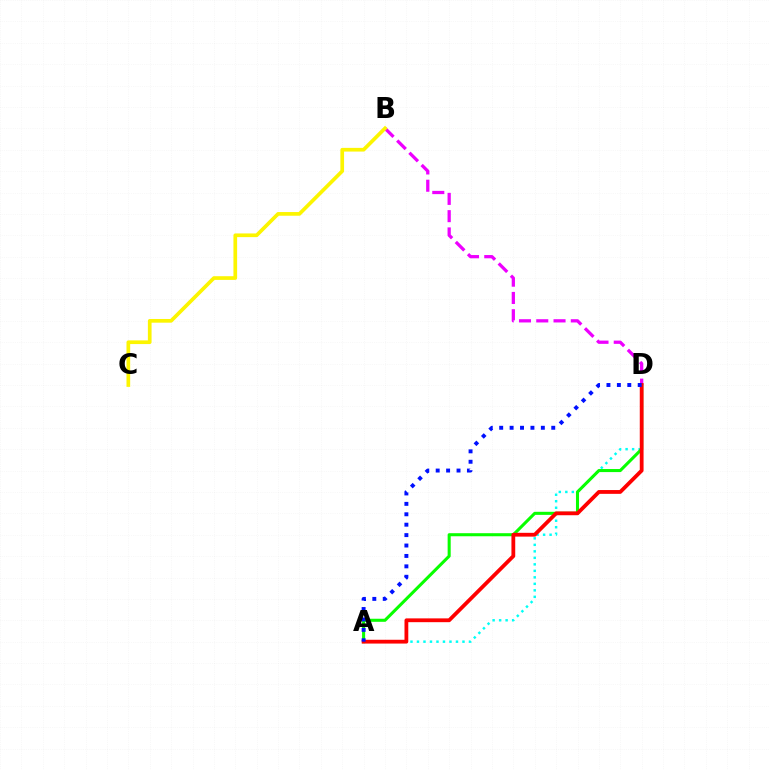{('B', 'D'): [{'color': '#ee00ff', 'line_style': 'dashed', 'thickness': 2.35}], ('A', 'D'): [{'color': '#00fff6', 'line_style': 'dotted', 'thickness': 1.77}, {'color': '#08ff00', 'line_style': 'solid', 'thickness': 2.21}, {'color': '#ff0000', 'line_style': 'solid', 'thickness': 2.73}, {'color': '#0010ff', 'line_style': 'dotted', 'thickness': 2.83}], ('B', 'C'): [{'color': '#fcf500', 'line_style': 'solid', 'thickness': 2.66}]}